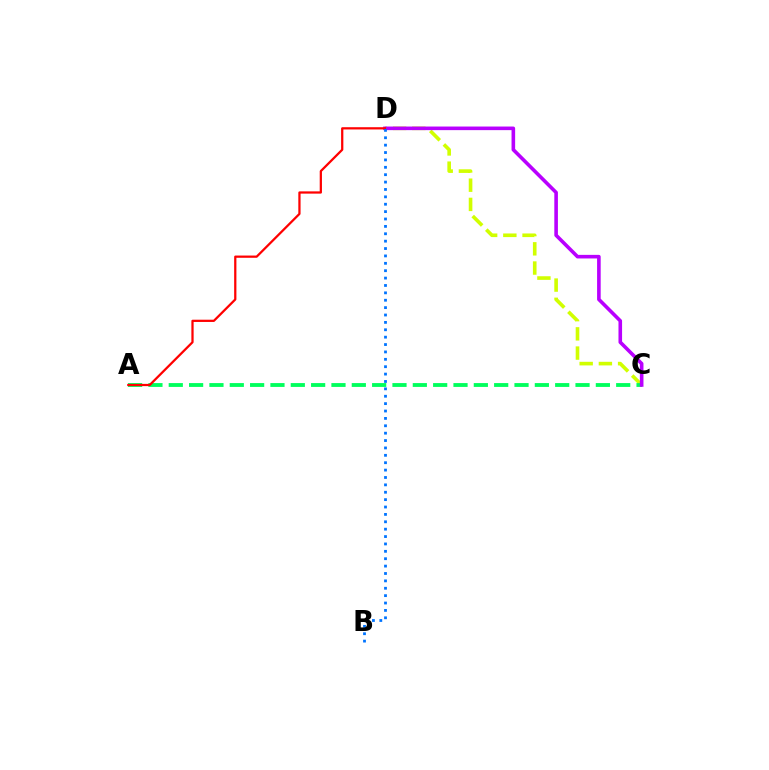{('C', 'D'): [{'color': '#d1ff00', 'line_style': 'dashed', 'thickness': 2.61}, {'color': '#b900ff', 'line_style': 'solid', 'thickness': 2.59}], ('A', 'C'): [{'color': '#00ff5c', 'line_style': 'dashed', 'thickness': 2.76}], ('A', 'D'): [{'color': '#ff0000', 'line_style': 'solid', 'thickness': 1.62}], ('B', 'D'): [{'color': '#0074ff', 'line_style': 'dotted', 'thickness': 2.01}]}